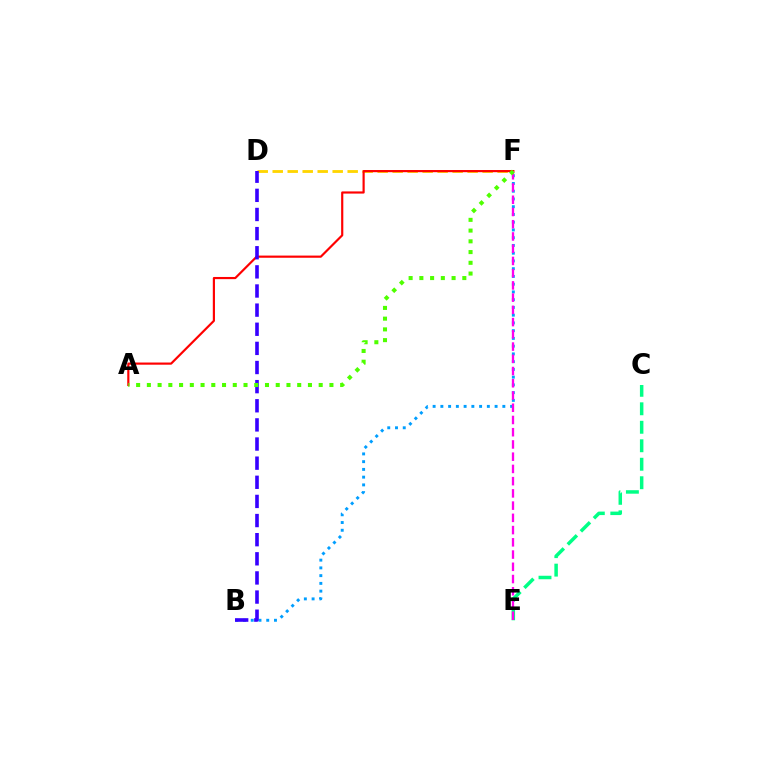{('B', 'F'): [{'color': '#009eff', 'line_style': 'dotted', 'thickness': 2.1}], ('D', 'F'): [{'color': '#ffd500', 'line_style': 'dashed', 'thickness': 2.04}], ('A', 'F'): [{'color': '#ff0000', 'line_style': 'solid', 'thickness': 1.57}, {'color': '#4fff00', 'line_style': 'dotted', 'thickness': 2.92}], ('C', 'E'): [{'color': '#00ff86', 'line_style': 'dashed', 'thickness': 2.51}], ('E', 'F'): [{'color': '#ff00ed', 'line_style': 'dashed', 'thickness': 1.66}], ('B', 'D'): [{'color': '#3700ff', 'line_style': 'dashed', 'thickness': 2.6}]}